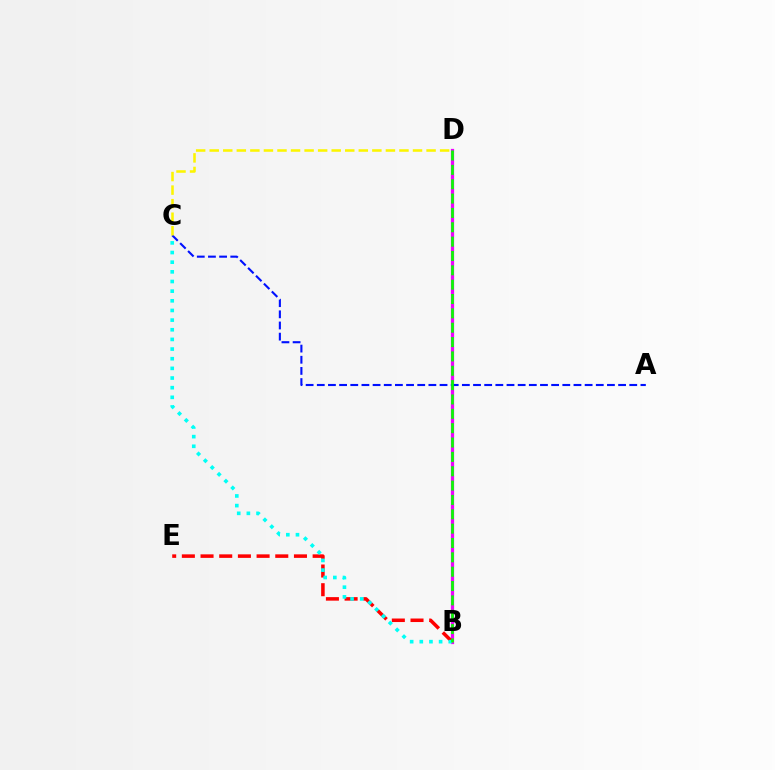{('B', 'D'): [{'color': '#ee00ff', 'line_style': 'solid', 'thickness': 2.32}, {'color': '#08ff00', 'line_style': 'dashed', 'thickness': 1.95}], ('A', 'C'): [{'color': '#0010ff', 'line_style': 'dashed', 'thickness': 1.52}], ('C', 'D'): [{'color': '#fcf500', 'line_style': 'dashed', 'thickness': 1.84}], ('B', 'E'): [{'color': '#ff0000', 'line_style': 'dashed', 'thickness': 2.54}], ('B', 'C'): [{'color': '#00fff6', 'line_style': 'dotted', 'thickness': 2.62}]}